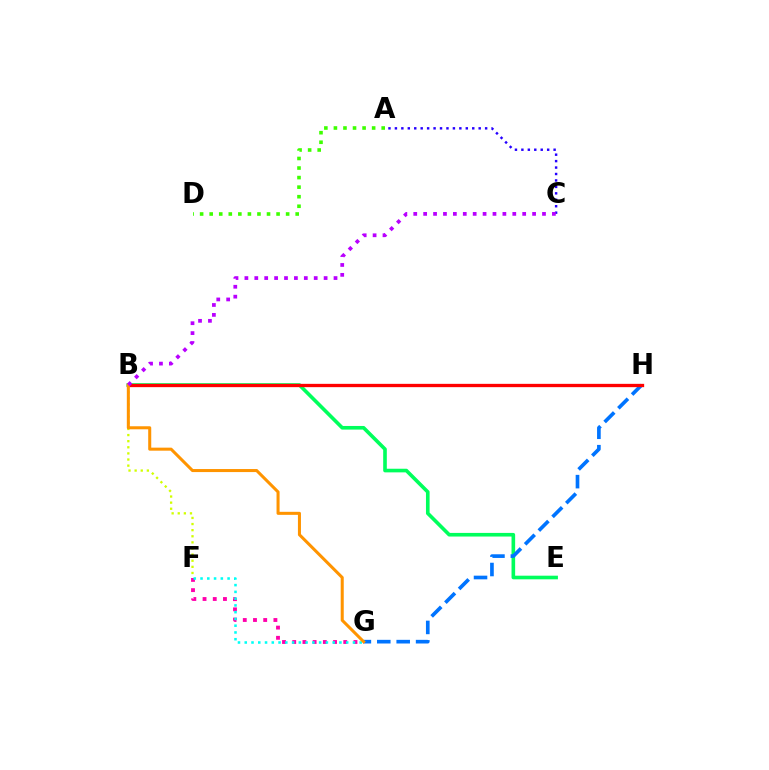{('B', 'E'): [{'color': '#00ff5c', 'line_style': 'solid', 'thickness': 2.61}], ('B', 'F'): [{'color': '#d1ff00', 'line_style': 'dotted', 'thickness': 1.66}], ('F', 'G'): [{'color': '#ff00ac', 'line_style': 'dotted', 'thickness': 2.77}, {'color': '#00fff6', 'line_style': 'dotted', 'thickness': 1.84}], ('A', 'C'): [{'color': '#2500ff', 'line_style': 'dotted', 'thickness': 1.75}], ('G', 'H'): [{'color': '#0074ff', 'line_style': 'dashed', 'thickness': 2.64}], ('B', 'H'): [{'color': '#ff0000', 'line_style': 'solid', 'thickness': 2.39}], ('B', 'G'): [{'color': '#ff9400', 'line_style': 'solid', 'thickness': 2.19}], ('B', 'C'): [{'color': '#b900ff', 'line_style': 'dotted', 'thickness': 2.69}], ('A', 'D'): [{'color': '#3dff00', 'line_style': 'dotted', 'thickness': 2.6}]}